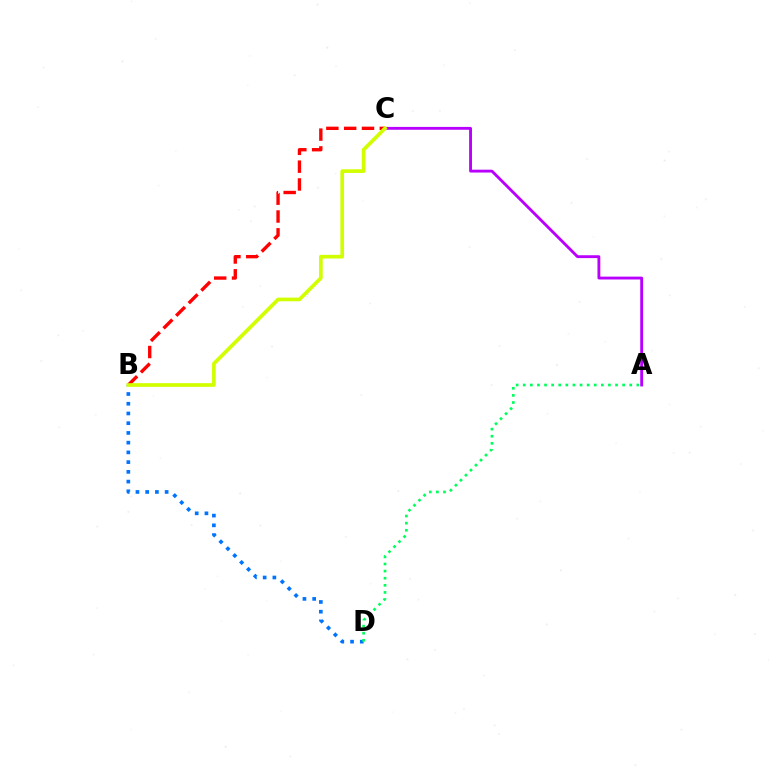{('A', 'C'): [{'color': '#b900ff', 'line_style': 'solid', 'thickness': 2.06}], ('B', 'D'): [{'color': '#0074ff', 'line_style': 'dotted', 'thickness': 2.64}], ('B', 'C'): [{'color': '#ff0000', 'line_style': 'dashed', 'thickness': 2.42}, {'color': '#d1ff00', 'line_style': 'solid', 'thickness': 2.65}], ('A', 'D'): [{'color': '#00ff5c', 'line_style': 'dotted', 'thickness': 1.93}]}